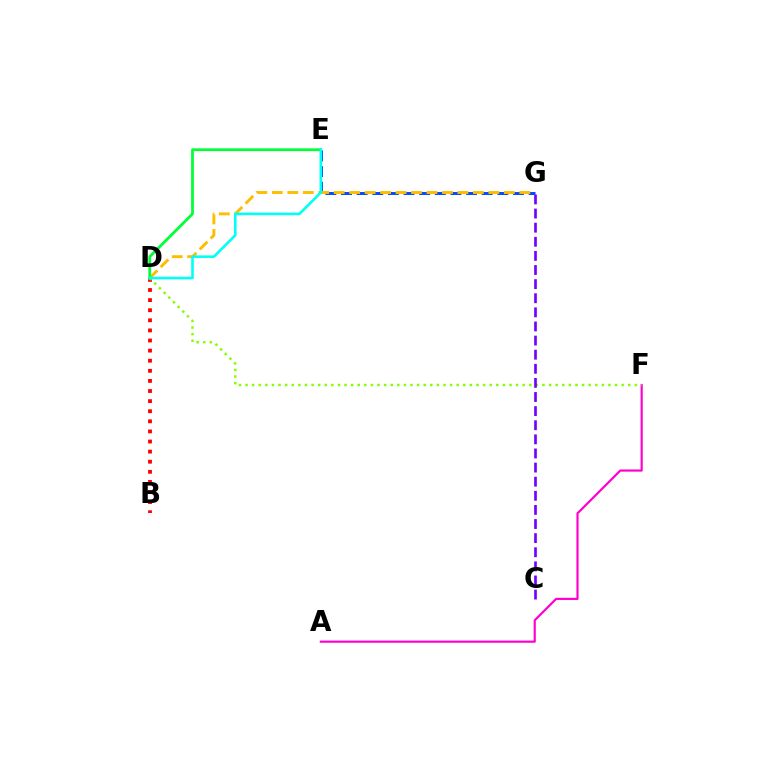{('B', 'D'): [{'color': '#ff0000', 'line_style': 'dotted', 'thickness': 2.74}], ('A', 'F'): [{'color': '#ff00cf', 'line_style': 'solid', 'thickness': 1.56}], ('E', 'G'): [{'color': '#004bff', 'line_style': 'dashed', 'thickness': 2.12}], ('D', 'F'): [{'color': '#84ff00', 'line_style': 'dotted', 'thickness': 1.79}], ('D', 'G'): [{'color': '#ffbd00', 'line_style': 'dashed', 'thickness': 2.1}], ('D', 'E'): [{'color': '#00ff39', 'line_style': 'solid', 'thickness': 2.0}, {'color': '#00fff6', 'line_style': 'solid', 'thickness': 1.87}], ('C', 'G'): [{'color': '#7200ff', 'line_style': 'dashed', 'thickness': 1.92}]}